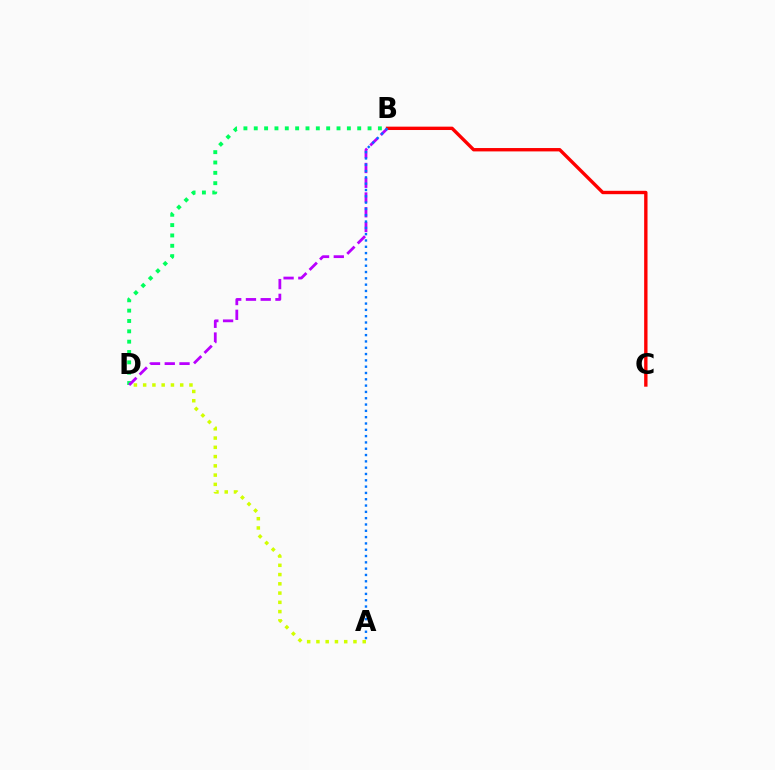{('B', 'D'): [{'color': '#00ff5c', 'line_style': 'dotted', 'thickness': 2.81}, {'color': '#b900ff', 'line_style': 'dashed', 'thickness': 2.0}], ('A', 'D'): [{'color': '#d1ff00', 'line_style': 'dotted', 'thickness': 2.52}], ('B', 'C'): [{'color': '#ff0000', 'line_style': 'solid', 'thickness': 2.42}], ('A', 'B'): [{'color': '#0074ff', 'line_style': 'dotted', 'thickness': 1.71}]}